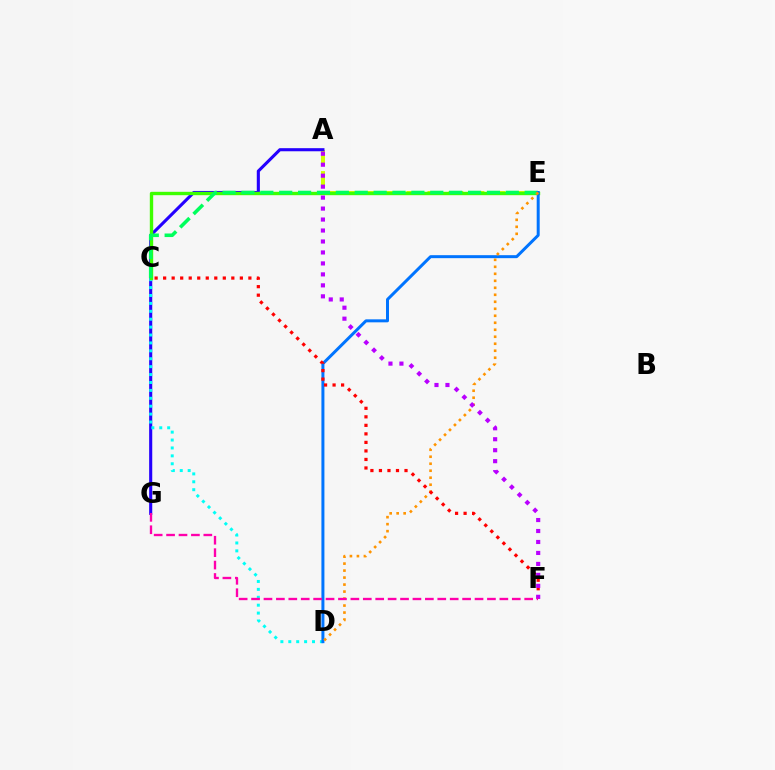{('A', 'E'): [{'color': '#d1ff00', 'line_style': 'dashed', 'thickness': 2.86}], ('A', 'G'): [{'color': '#2500ff', 'line_style': 'solid', 'thickness': 2.23}], ('C', 'D'): [{'color': '#00fff6', 'line_style': 'dotted', 'thickness': 2.15}], ('C', 'E'): [{'color': '#3dff00', 'line_style': 'solid', 'thickness': 2.43}, {'color': '#00ff5c', 'line_style': 'dashed', 'thickness': 2.57}], ('D', 'E'): [{'color': '#0074ff', 'line_style': 'solid', 'thickness': 2.15}, {'color': '#ff9400', 'line_style': 'dotted', 'thickness': 1.9}], ('C', 'F'): [{'color': '#ff0000', 'line_style': 'dotted', 'thickness': 2.32}], ('A', 'F'): [{'color': '#b900ff', 'line_style': 'dotted', 'thickness': 2.98}], ('F', 'G'): [{'color': '#ff00ac', 'line_style': 'dashed', 'thickness': 1.69}]}